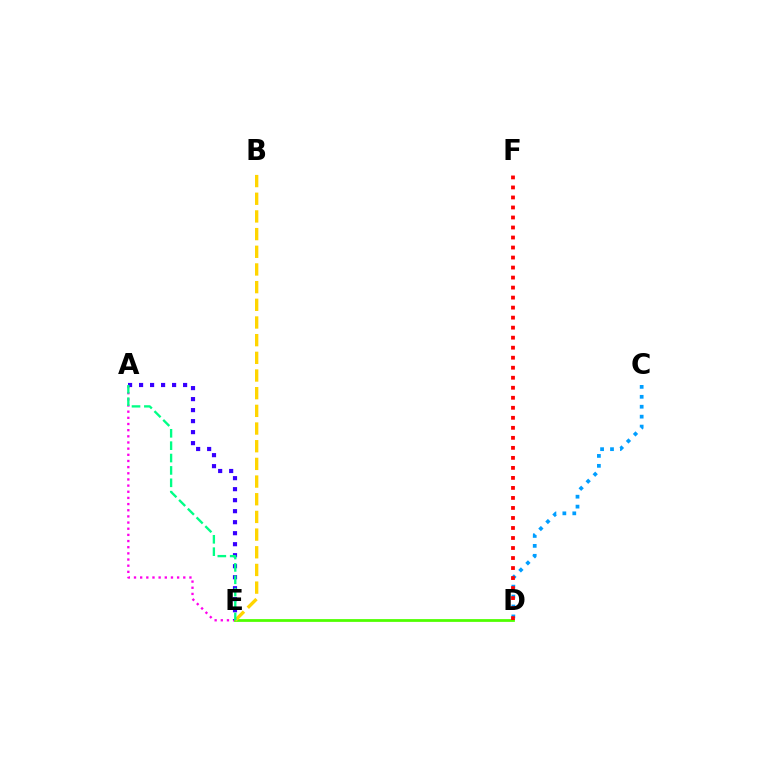{('A', 'E'): [{'color': '#ff00ed', 'line_style': 'dotted', 'thickness': 1.67}, {'color': '#3700ff', 'line_style': 'dotted', 'thickness': 2.99}, {'color': '#00ff86', 'line_style': 'dashed', 'thickness': 1.68}], ('C', 'D'): [{'color': '#009eff', 'line_style': 'dotted', 'thickness': 2.7}], ('D', 'E'): [{'color': '#4fff00', 'line_style': 'solid', 'thickness': 1.99}], ('D', 'F'): [{'color': '#ff0000', 'line_style': 'dotted', 'thickness': 2.72}], ('B', 'E'): [{'color': '#ffd500', 'line_style': 'dashed', 'thickness': 2.4}]}